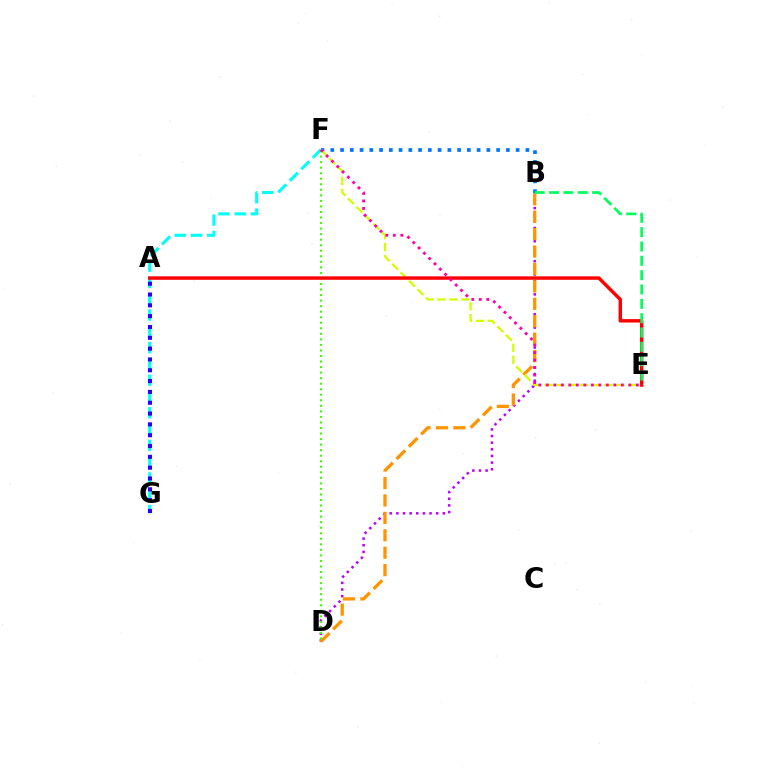{('B', 'D'): [{'color': '#b900ff', 'line_style': 'dotted', 'thickness': 1.8}, {'color': '#ff9400', 'line_style': 'dashed', 'thickness': 2.37}], ('F', 'G'): [{'color': '#00fff6', 'line_style': 'dashed', 'thickness': 2.21}], ('B', 'F'): [{'color': '#0074ff', 'line_style': 'dotted', 'thickness': 2.65}], ('E', 'F'): [{'color': '#d1ff00', 'line_style': 'dashed', 'thickness': 1.63}, {'color': '#ff00ac', 'line_style': 'dotted', 'thickness': 2.04}], ('A', 'G'): [{'color': '#2500ff', 'line_style': 'dotted', 'thickness': 2.94}], ('D', 'F'): [{'color': '#3dff00', 'line_style': 'dotted', 'thickness': 1.5}], ('A', 'E'): [{'color': '#ff0000', 'line_style': 'solid', 'thickness': 2.47}], ('B', 'E'): [{'color': '#00ff5c', 'line_style': 'dashed', 'thickness': 1.95}]}